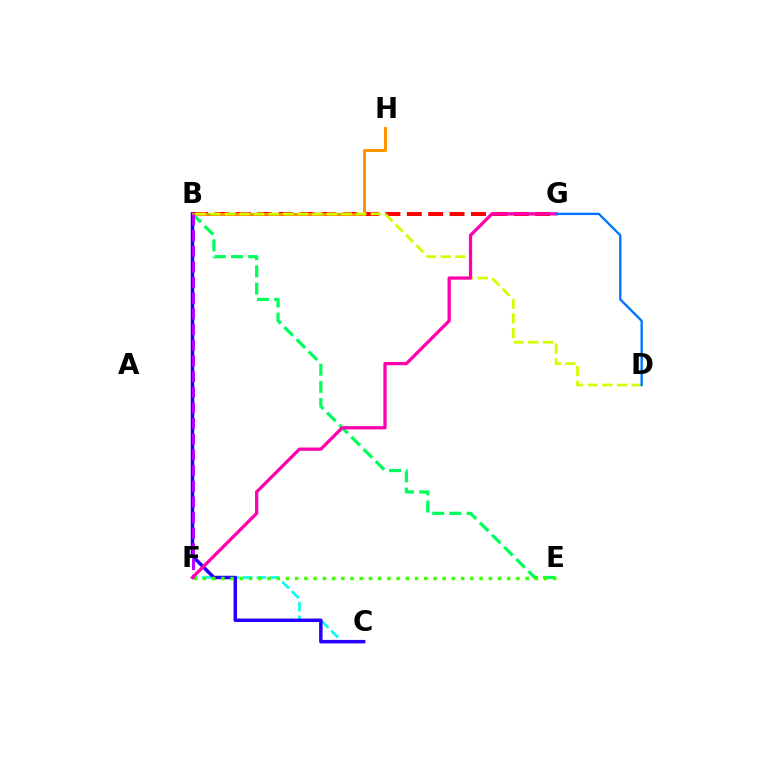{('B', 'E'): [{'color': '#00ff5c', 'line_style': 'dashed', 'thickness': 2.33}], ('C', 'F'): [{'color': '#00fff6', 'line_style': 'dashed', 'thickness': 1.86}], ('B', 'G'): [{'color': '#ff0000', 'line_style': 'dashed', 'thickness': 2.9}], ('B', 'C'): [{'color': '#2500ff', 'line_style': 'solid', 'thickness': 2.52}], ('E', 'F'): [{'color': '#3dff00', 'line_style': 'dotted', 'thickness': 2.51}], ('B', 'H'): [{'color': '#ff9400', 'line_style': 'solid', 'thickness': 2.14}], ('B', 'F'): [{'color': '#b900ff', 'line_style': 'dashed', 'thickness': 2.13}], ('B', 'D'): [{'color': '#d1ff00', 'line_style': 'dashed', 'thickness': 1.98}], ('F', 'G'): [{'color': '#ff00ac', 'line_style': 'solid', 'thickness': 2.34}], ('D', 'G'): [{'color': '#0074ff', 'line_style': 'solid', 'thickness': 1.69}]}